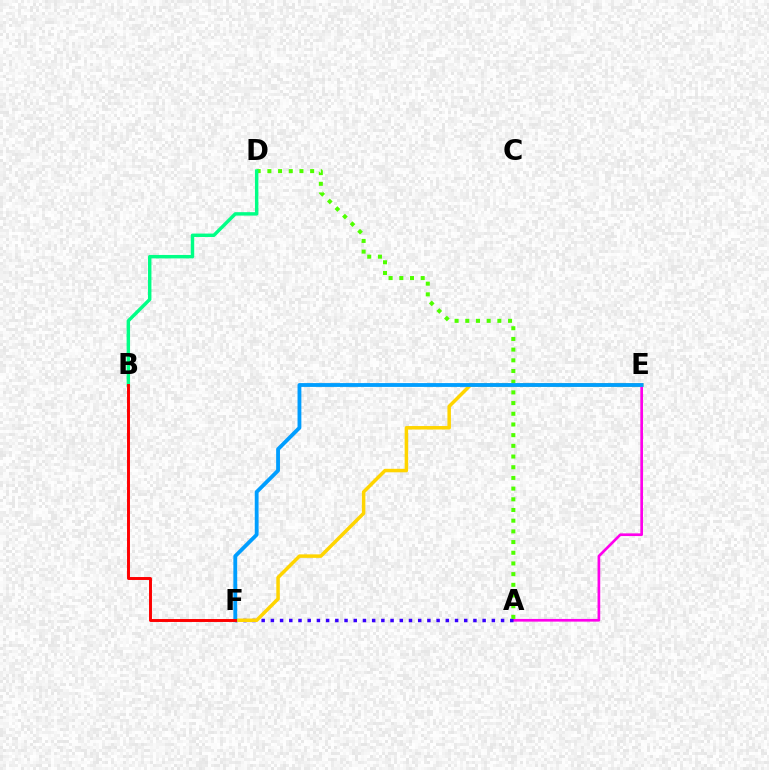{('A', 'E'): [{'color': '#ff00ed', 'line_style': 'solid', 'thickness': 1.93}], ('A', 'F'): [{'color': '#3700ff', 'line_style': 'dotted', 'thickness': 2.5}], ('A', 'D'): [{'color': '#4fff00', 'line_style': 'dotted', 'thickness': 2.9}], ('E', 'F'): [{'color': '#ffd500', 'line_style': 'solid', 'thickness': 2.51}, {'color': '#009eff', 'line_style': 'solid', 'thickness': 2.76}], ('B', 'D'): [{'color': '#00ff86', 'line_style': 'solid', 'thickness': 2.47}], ('B', 'F'): [{'color': '#ff0000', 'line_style': 'solid', 'thickness': 2.12}]}